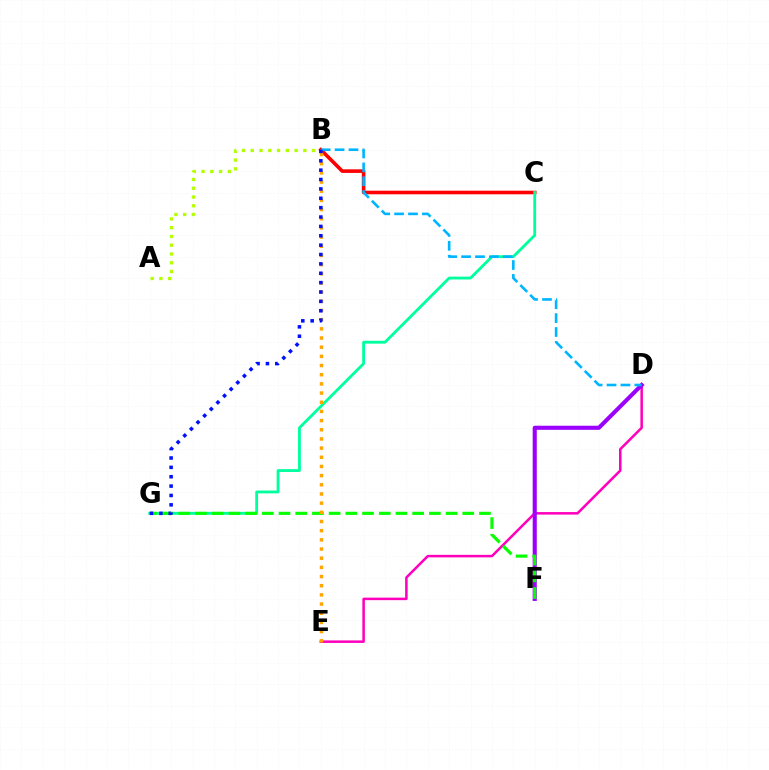{('A', 'B'): [{'color': '#b3ff00', 'line_style': 'dotted', 'thickness': 2.38}], ('D', 'E'): [{'color': '#ff00bd', 'line_style': 'solid', 'thickness': 1.82}], ('D', 'F'): [{'color': '#9b00ff', 'line_style': 'solid', 'thickness': 2.95}], ('B', 'C'): [{'color': '#ff0000', 'line_style': 'solid', 'thickness': 2.59}], ('C', 'G'): [{'color': '#00ff9d', 'line_style': 'solid', 'thickness': 2.03}], ('B', 'D'): [{'color': '#00b5ff', 'line_style': 'dashed', 'thickness': 1.89}], ('F', 'G'): [{'color': '#08ff00', 'line_style': 'dashed', 'thickness': 2.27}], ('B', 'E'): [{'color': '#ffa500', 'line_style': 'dotted', 'thickness': 2.49}], ('B', 'G'): [{'color': '#0010ff', 'line_style': 'dotted', 'thickness': 2.55}]}